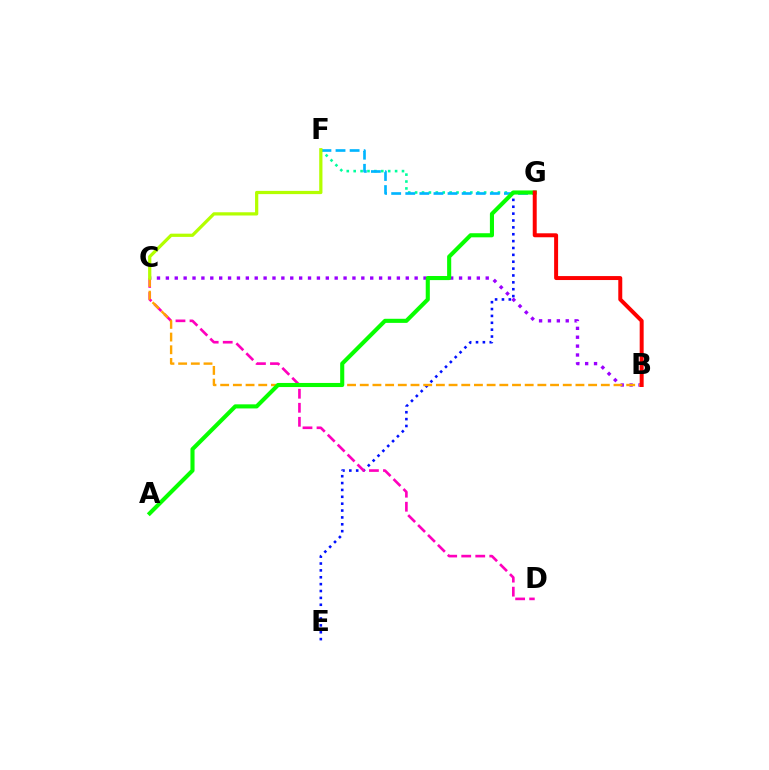{('E', 'G'): [{'color': '#0010ff', 'line_style': 'dotted', 'thickness': 1.87}], ('F', 'G'): [{'color': '#00ff9d', 'line_style': 'dotted', 'thickness': 1.88}, {'color': '#00b5ff', 'line_style': 'dashed', 'thickness': 1.91}], ('C', 'D'): [{'color': '#ff00bd', 'line_style': 'dashed', 'thickness': 1.91}], ('B', 'C'): [{'color': '#9b00ff', 'line_style': 'dotted', 'thickness': 2.41}, {'color': '#ffa500', 'line_style': 'dashed', 'thickness': 1.72}], ('A', 'G'): [{'color': '#08ff00', 'line_style': 'solid', 'thickness': 2.95}], ('B', 'G'): [{'color': '#ff0000', 'line_style': 'solid', 'thickness': 2.86}], ('C', 'F'): [{'color': '#b3ff00', 'line_style': 'solid', 'thickness': 2.33}]}